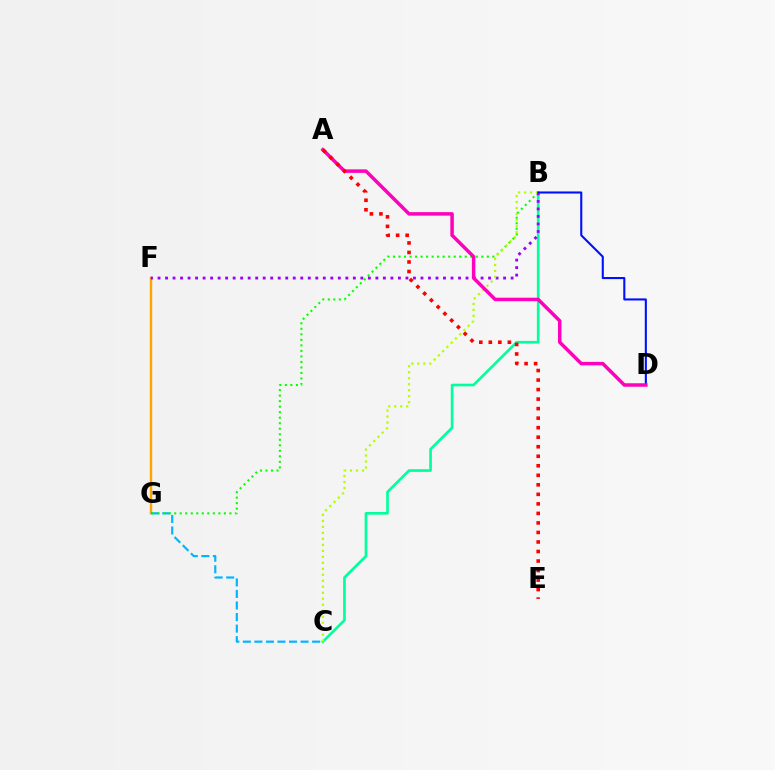{('F', 'G'): [{'color': '#ffa500', 'line_style': 'solid', 'thickness': 1.75}], ('C', 'G'): [{'color': '#00b5ff', 'line_style': 'dashed', 'thickness': 1.57}], ('B', 'C'): [{'color': '#00ff9d', 'line_style': 'solid', 'thickness': 1.91}, {'color': '#b3ff00', 'line_style': 'dotted', 'thickness': 1.63}], ('B', 'G'): [{'color': '#08ff00', 'line_style': 'dotted', 'thickness': 1.5}], ('B', 'F'): [{'color': '#9b00ff', 'line_style': 'dotted', 'thickness': 2.04}], ('B', 'D'): [{'color': '#0010ff', 'line_style': 'solid', 'thickness': 1.5}], ('A', 'D'): [{'color': '#ff00bd', 'line_style': 'solid', 'thickness': 2.52}], ('A', 'E'): [{'color': '#ff0000', 'line_style': 'dotted', 'thickness': 2.59}]}